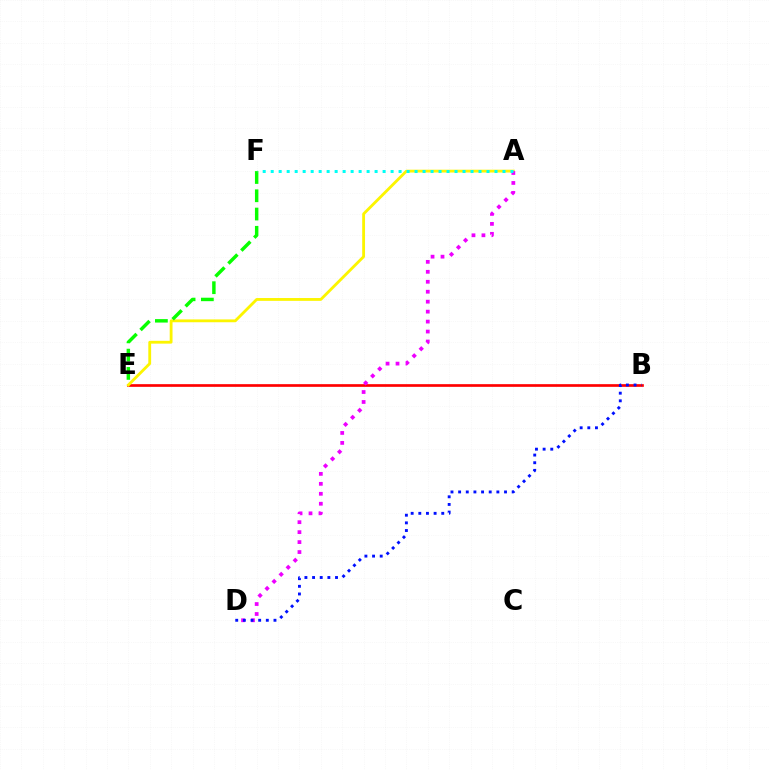{('B', 'E'): [{'color': '#ff0000', 'line_style': 'solid', 'thickness': 1.93}], ('A', 'E'): [{'color': '#fcf500', 'line_style': 'solid', 'thickness': 2.03}], ('E', 'F'): [{'color': '#08ff00', 'line_style': 'dashed', 'thickness': 2.48}], ('A', 'D'): [{'color': '#ee00ff', 'line_style': 'dotted', 'thickness': 2.71}], ('A', 'F'): [{'color': '#00fff6', 'line_style': 'dotted', 'thickness': 2.17}], ('B', 'D'): [{'color': '#0010ff', 'line_style': 'dotted', 'thickness': 2.08}]}